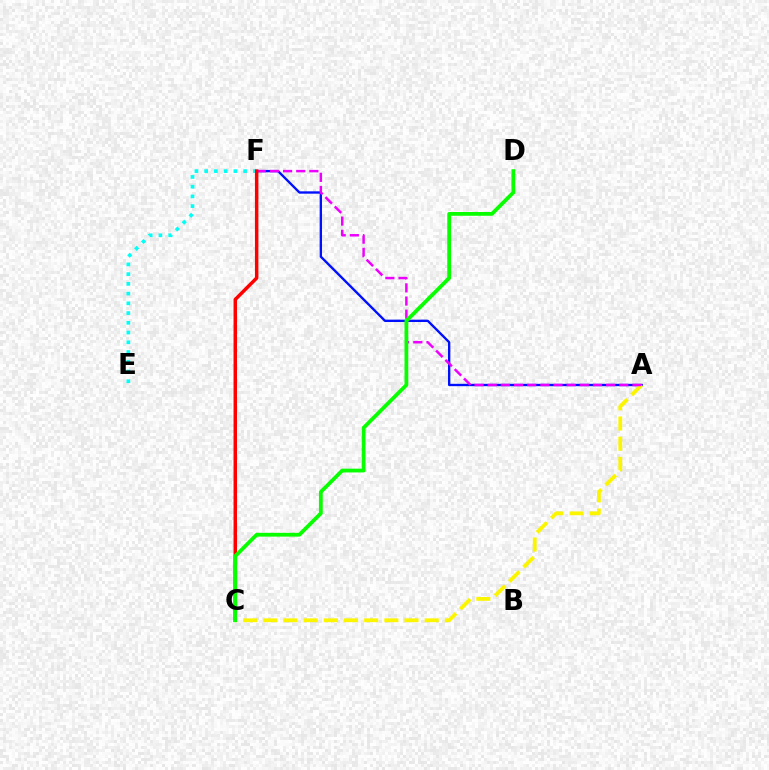{('A', 'F'): [{'color': '#0010ff', 'line_style': 'solid', 'thickness': 1.69}, {'color': '#ee00ff', 'line_style': 'dashed', 'thickness': 1.79}], ('E', 'F'): [{'color': '#00fff6', 'line_style': 'dotted', 'thickness': 2.65}], ('A', 'C'): [{'color': '#fcf500', 'line_style': 'dashed', 'thickness': 2.74}], ('C', 'F'): [{'color': '#ff0000', 'line_style': 'solid', 'thickness': 2.51}], ('C', 'D'): [{'color': '#08ff00', 'line_style': 'solid', 'thickness': 2.73}]}